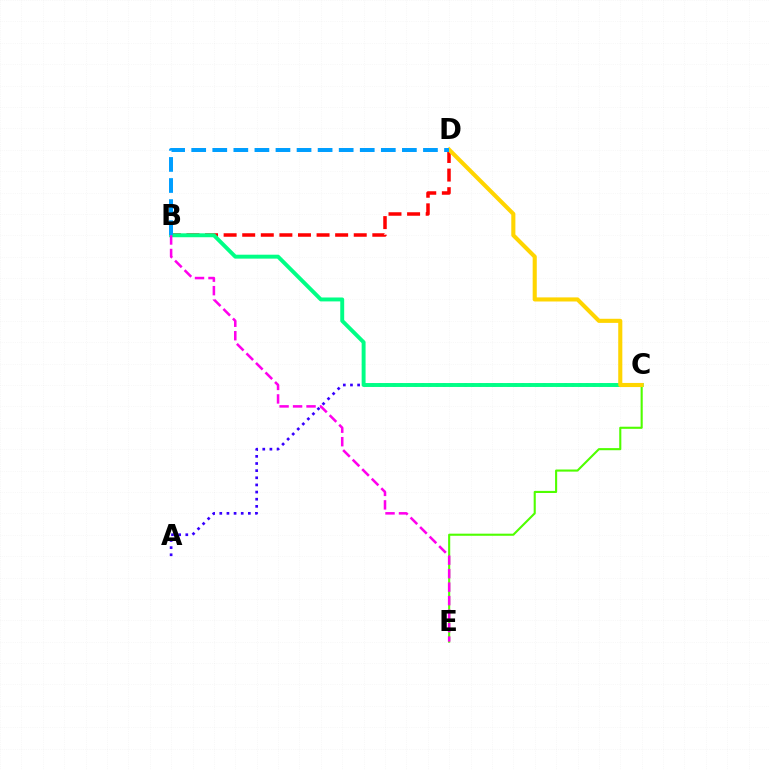{('B', 'D'): [{'color': '#ff0000', 'line_style': 'dashed', 'thickness': 2.53}, {'color': '#009eff', 'line_style': 'dashed', 'thickness': 2.86}], ('C', 'E'): [{'color': '#4fff00', 'line_style': 'solid', 'thickness': 1.52}], ('A', 'C'): [{'color': '#3700ff', 'line_style': 'dotted', 'thickness': 1.94}], ('B', 'C'): [{'color': '#00ff86', 'line_style': 'solid', 'thickness': 2.83}], ('C', 'D'): [{'color': '#ffd500', 'line_style': 'solid', 'thickness': 2.95}], ('B', 'E'): [{'color': '#ff00ed', 'line_style': 'dashed', 'thickness': 1.83}]}